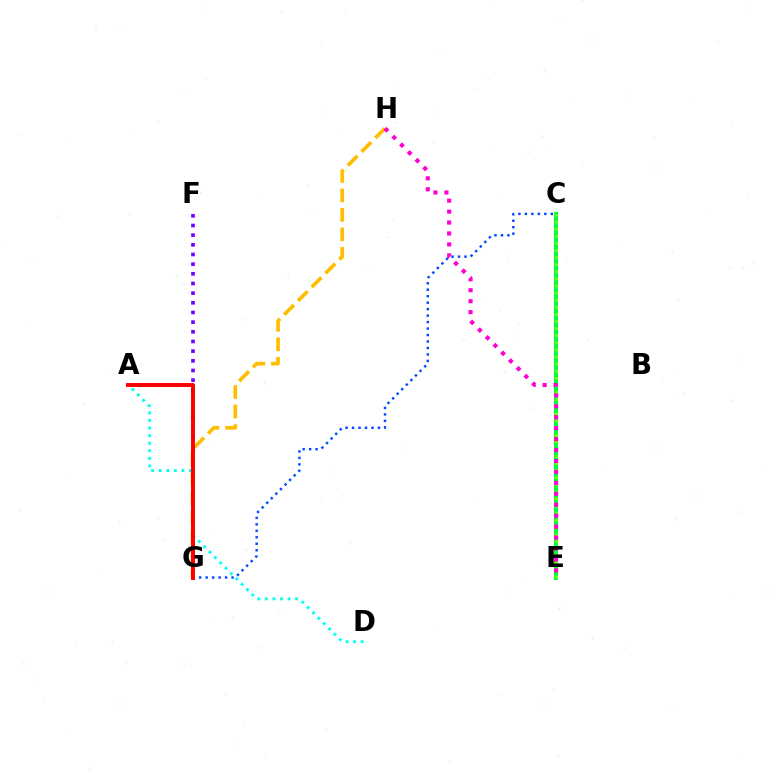{('C', 'E'): [{'color': '#00ff39', 'line_style': 'solid', 'thickness': 2.89}, {'color': '#84ff00', 'line_style': 'dotted', 'thickness': 1.93}], ('G', 'H'): [{'color': '#ffbd00', 'line_style': 'dashed', 'thickness': 2.65}], ('C', 'G'): [{'color': '#004bff', 'line_style': 'dotted', 'thickness': 1.76}], ('F', 'G'): [{'color': '#7200ff', 'line_style': 'dotted', 'thickness': 2.63}], ('E', 'H'): [{'color': '#ff00cf', 'line_style': 'dotted', 'thickness': 2.97}], ('A', 'D'): [{'color': '#00fff6', 'line_style': 'dotted', 'thickness': 2.06}], ('A', 'G'): [{'color': '#ff0000', 'line_style': 'solid', 'thickness': 2.83}]}